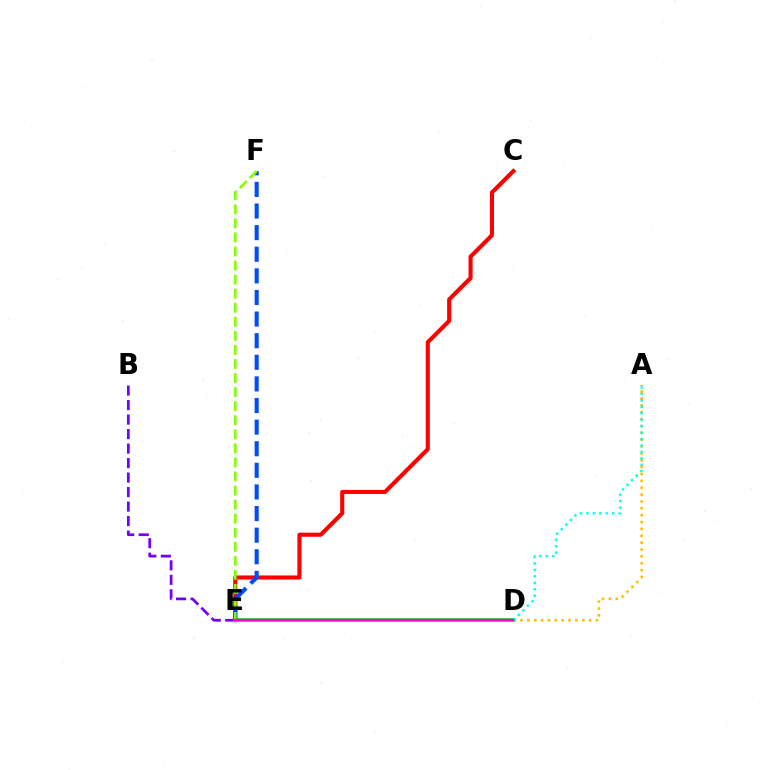{('C', 'E'): [{'color': '#ff0000', 'line_style': 'solid', 'thickness': 2.95}], ('A', 'D'): [{'color': '#ffbd00', 'line_style': 'dotted', 'thickness': 1.86}, {'color': '#00fff6', 'line_style': 'dotted', 'thickness': 1.75}], ('B', 'E'): [{'color': '#7200ff', 'line_style': 'dashed', 'thickness': 1.97}], ('D', 'E'): [{'color': '#00ff39', 'line_style': 'solid', 'thickness': 2.77}, {'color': '#ff00cf', 'line_style': 'solid', 'thickness': 1.76}], ('E', 'F'): [{'color': '#004bff', 'line_style': 'dashed', 'thickness': 2.94}, {'color': '#84ff00', 'line_style': 'dashed', 'thickness': 1.91}]}